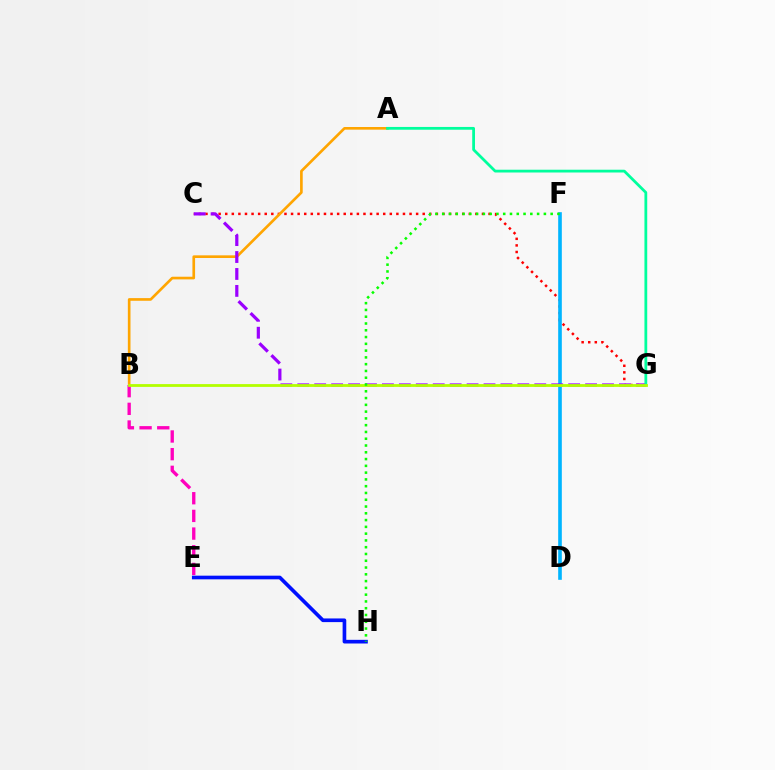{('C', 'G'): [{'color': '#ff0000', 'line_style': 'dotted', 'thickness': 1.79}, {'color': '#9b00ff', 'line_style': 'dashed', 'thickness': 2.3}], ('A', 'B'): [{'color': '#ffa500', 'line_style': 'solid', 'thickness': 1.91}], ('B', 'E'): [{'color': '#ff00bd', 'line_style': 'dashed', 'thickness': 2.4}], ('D', 'F'): [{'color': '#00b5ff', 'line_style': 'solid', 'thickness': 2.62}], ('E', 'H'): [{'color': '#0010ff', 'line_style': 'solid', 'thickness': 2.64}], ('A', 'G'): [{'color': '#00ff9d', 'line_style': 'solid', 'thickness': 2.0}], ('B', 'G'): [{'color': '#b3ff00', 'line_style': 'solid', 'thickness': 2.01}], ('F', 'H'): [{'color': '#08ff00', 'line_style': 'dotted', 'thickness': 1.84}]}